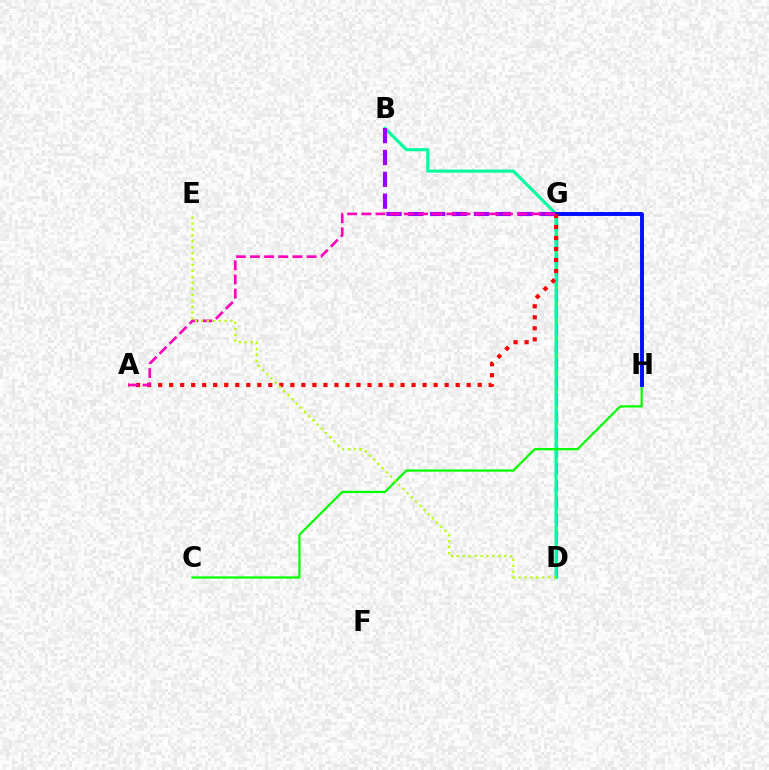{('D', 'G'): [{'color': '#ffa500', 'line_style': 'dashed', 'thickness': 2.25}, {'color': '#00b5ff', 'line_style': 'dashed', 'thickness': 2.35}], ('B', 'D'): [{'color': '#00ff9d', 'line_style': 'solid', 'thickness': 2.22}], ('C', 'H'): [{'color': '#08ff00', 'line_style': 'solid', 'thickness': 1.62}], ('B', 'G'): [{'color': '#9b00ff', 'line_style': 'dashed', 'thickness': 2.97}], ('G', 'H'): [{'color': '#0010ff', 'line_style': 'solid', 'thickness': 2.82}], ('A', 'G'): [{'color': '#ff0000', 'line_style': 'dotted', 'thickness': 2.99}, {'color': '#ff00bd', 'line_style': 'dashed', 'thickness': 1.92}], ('D', 'E'): [{'color': '#b3ff00', 'line_style': 'dotted', 'thickness': 1.61}]}